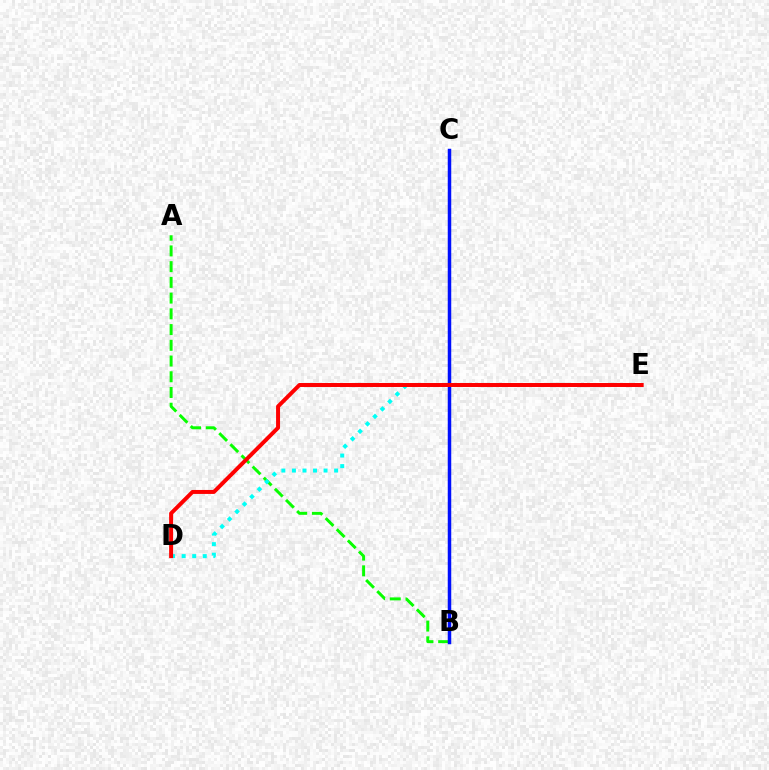{('A', 'B'): [{'color': '#08ff00', 'line_style': 'dashed', 'thickness': 2.14}], ('B', 'C'): [{'color': '#ee00ff', 'line_style': 'dashed', 'thickness': 1.5}, {'color': '#fcf500', 'line_style': 'solid', 'thickness': 1.84}, {'color': '#0010ff', 'line_style': 'solid', 'thickness': 2.5}], ('D', 'E'): [{'color': '#00fff6', 'line_style': 'dotted', 'thickness': 2.87}, {'color': '#ff0000', 'line_style': 'solid', 'thickness': 2.86}]}